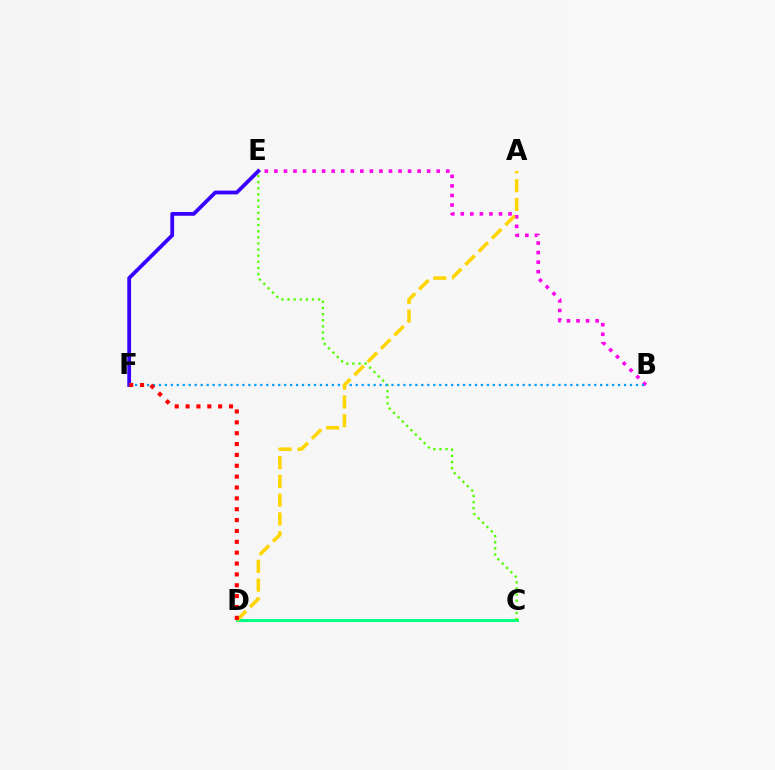{('C', 'D'): [{'color': '#00ff86', 'line_style': 'solid', 'thickness': 2.17}], ('C', 'E'): [{'color': '#4fff00', 'line_style': 'dotted', 'thickness': 1.67}], ('B', 'E'): [{'color': '#ff00ed', 'line_style': 'dotted', 'thickness': 2.59}], ('B', 'F'): [{'color': '#009eff', 'line_style': 'dotted', 'thickness': 1.62}], ('E', 'F'): [{'color': '#3700ff', 'line_style': 'solid', 'thickness': 2.72}], ('A', 'D'): [{'color': '#ffd500', 'line_style': 'dashed', 'thickness': 2.55}], ('D', 'F'): [{'color': '#ff0000', 'line_style': 'dotted', 'thickness': 2.95}]}